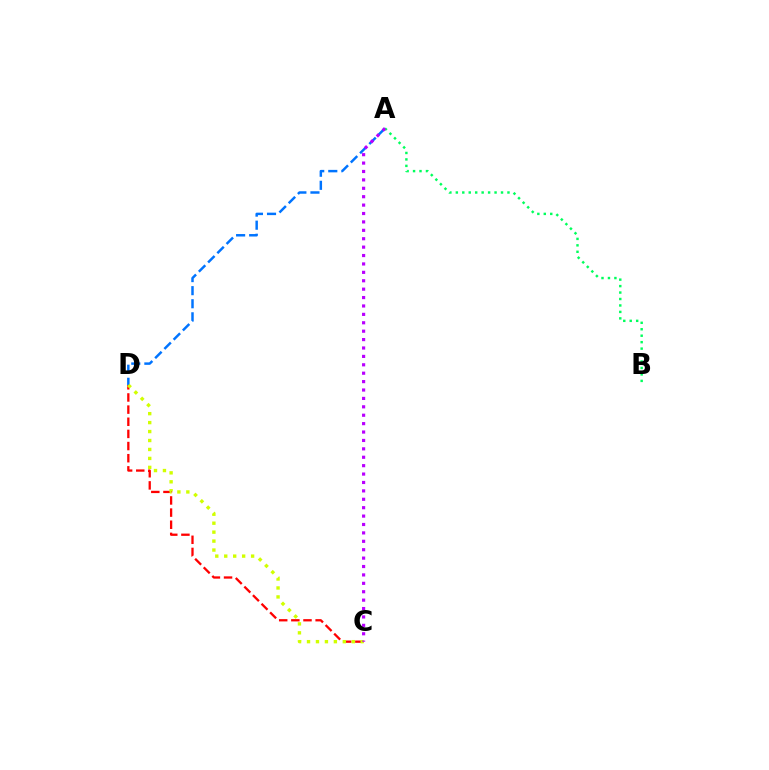{('A', 'D'): [{'color': '#0074ff', 'line_style': 'dashed', 'thickness': 1.78}], ('A', 'B'): [{'color': '#00ff5c', 'line_style': 'dotted', 'thickness': 1.75}], ('C', 'D'): [{'color': '#ff0000', 'line_style': 'dashed', 'thickness': 1.65}, {'color': '#d1ff00', 'line_style': 'dotted', 'thickness': 2.43}], ('A', 'C'): [{'color': '#b900ff', 'line_style': 'dotted', 'thickness': 2.28}]}